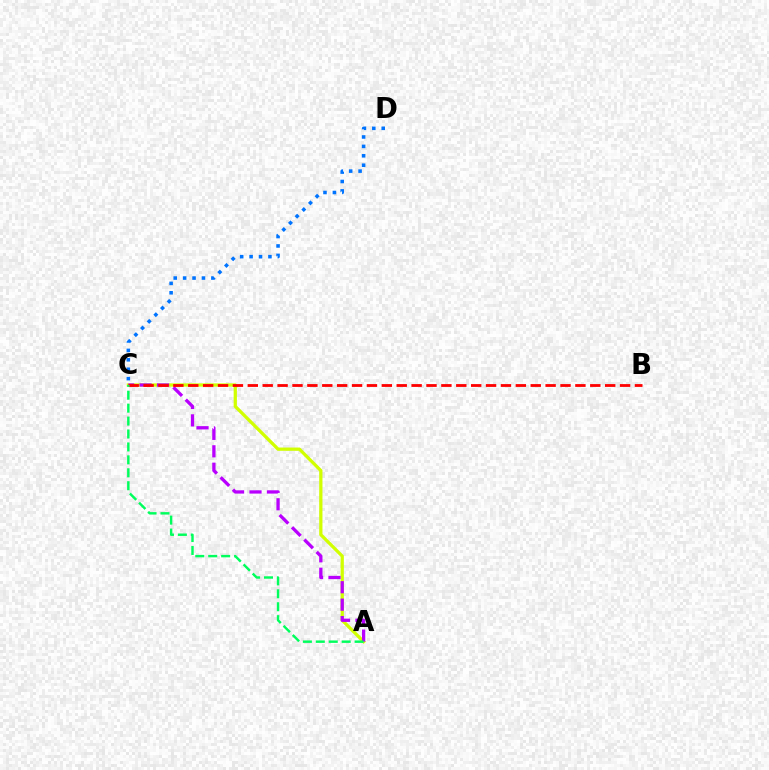{('A', 'C'): [{'color': '#d1ff00', 'line_style': 'solid', 'thickness': 2.34}, {'color': '#b900ff', 'line_style': 'dashed', 'thickness': 2.37}, {'color': '#00ff5c', 'line_style': 'dashed', 'thickness': 1.76}], ('B', 'C'): [{'color': '#ff0000', 'line_style': 'dashed', 'thickness': 2.02}], ('C', 'D'): [{'color': '#0074ff', 'line_style': 'dotted', 'thickness': 2.56}]}